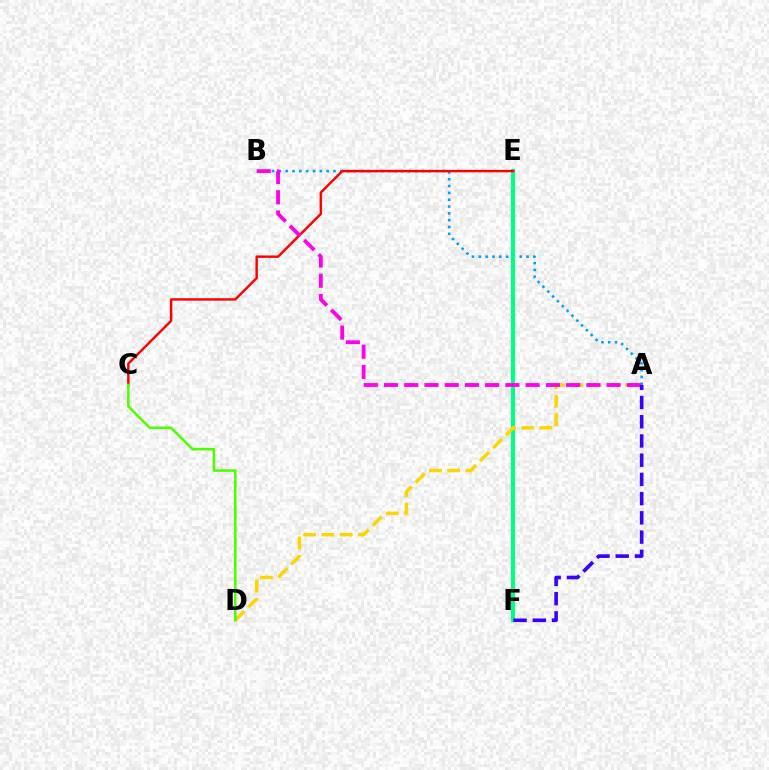{('A', 'B'): [{'color': '#009eff', 'line_style': 'dotted', 'thickness': 1.85}, {'color': '#ff00ed', 'line_style': 'dashed', 'thickness': 2.75}], ('E', 'F'): [{'color': '#00ff86', 'line_style': 'solid', 'thickness': 2.97}], ('A', 'D'): [{'color': '#ffd500', 'line_style': 'dashed', 'thickness': 2.49}], ('C', 'E'): [{'color': '#ff0000', 'line_style': 'solid', 'thickness': 1.75}], ('C', 'D'): [{'color': '#4fff00', 'line_style': 'solid', 'thickness': 1.84}], ('A', 'F'): [{'color': '#3700ff', 'line_style': 'dashed', 'thickness': 2.61}]}